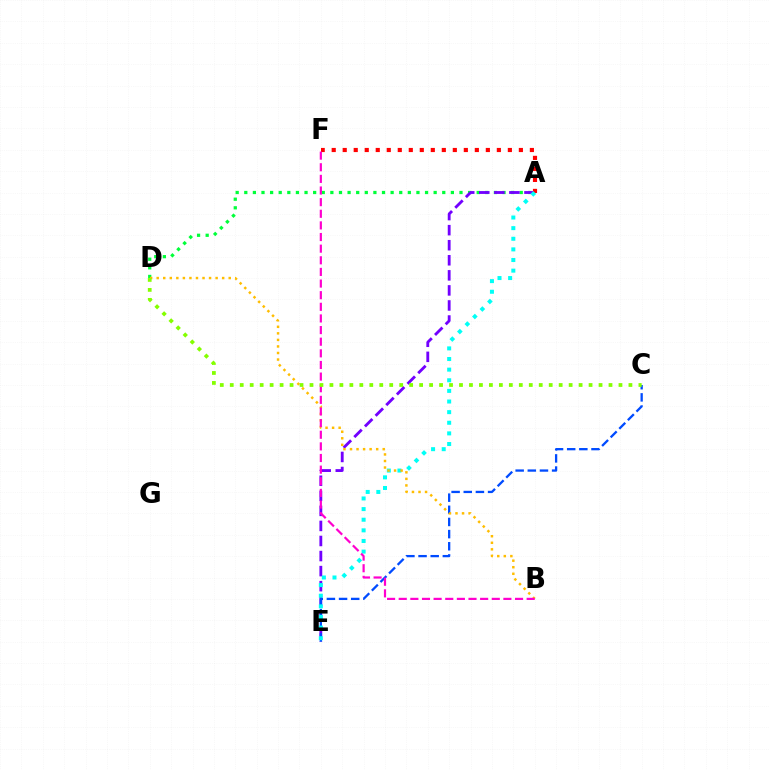{('A', 'D'): [{'color': '#00ff39', 'line_style': 'dotted', 'thickness': 2.34}], ('A', 'E'): [{'color': '#7200ff', 'line_style': 'dashed', 'thickness': 2.05}, {'color': '#00fff6', 'line_style': 'dotted', 'thickness': 2.89}], ('C', 'E'): [{'color': '#004bff', 'line_style': 'dashed', 'thickness': 1.65}], ('A', 'F'): [{'color': '#ff0000', 'line_style': 'dotted', 'thickness': 2.99}], ('B', 'D'): [{'color': '#ffbd00', 'line_style': 'dotted', 'thickness': 1.78}], ('B', 'F'): [{'color': '#ff00cf', 'line_style': 'dashed', 'thickness': 1.58}], ('C', 'D'): [{'color': '#84ff00', 'line_style': 'dotted', 'thickness': 2.71}]}